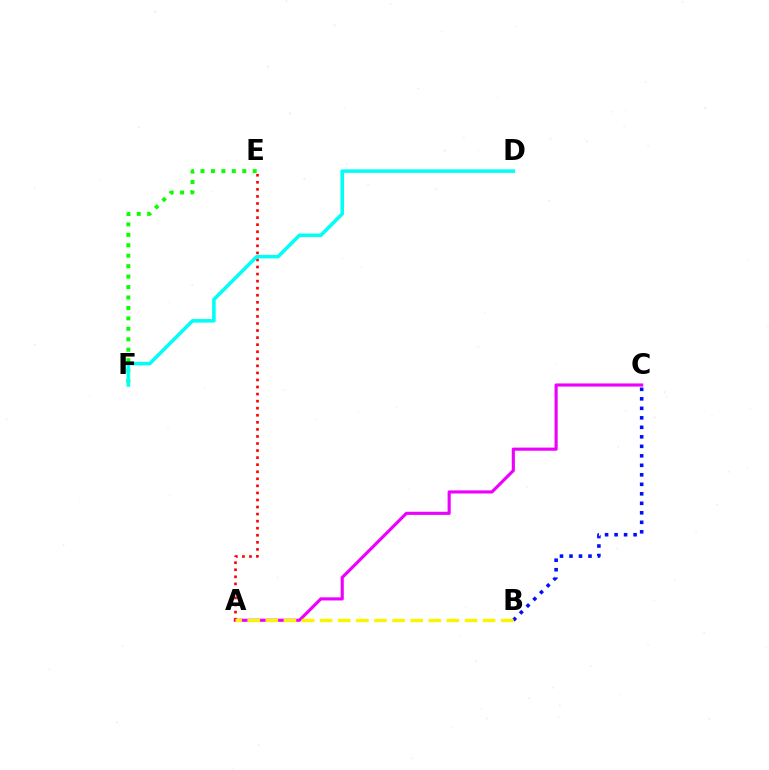{('E', 'F'): [{'color': '#08ff00', 'line_style': 'dotted', 'thickness': 2.84}], ('A', 'C'): [{'color': '#ee00ff', 'line_style': 'solid', 'thickness': 2.25}], ('A', 'E'): [{'color': '#ff0000', 'line_style': 'dotted', 'thickness': 1.92}], ('B', 'C'): [{'color': '#0010ff', 'line_style': 'dotted', 'thickness': 2.58}], ('D', 'F'): [{'color': '#00fff6', 'line_style': 'solid', 'thickness': 2.56}], ('A', 'B'): [{'color': '#fcf500', 'line_style': 'dashed', 'thickness': 2.46}]}